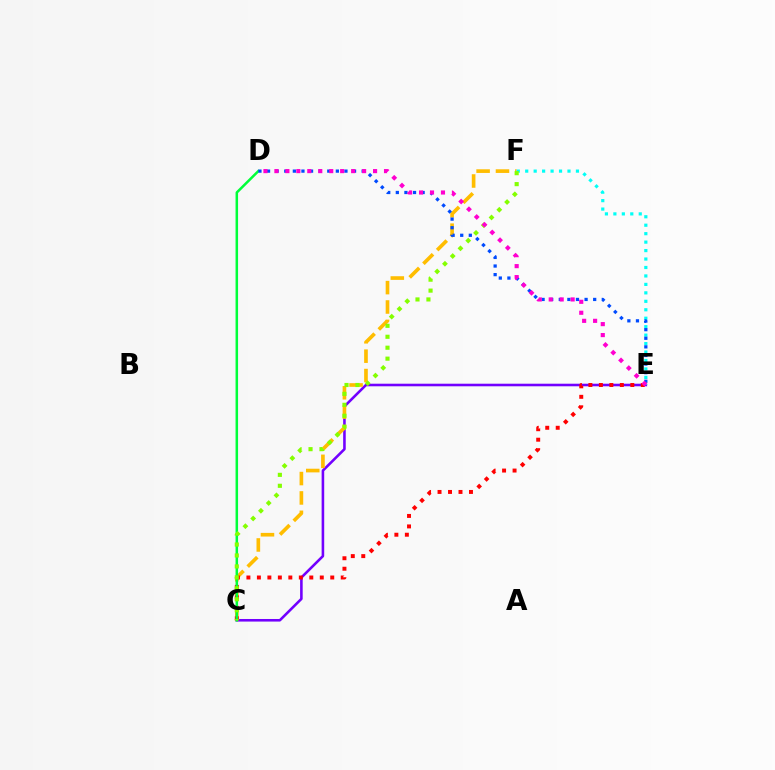{('C', 'E'): [{'color': '#7200ff', 'line_style': 'solid', 'thickness': 1.86}, {'color': '#ff0000', 'line_style': 'dotted', 'thickness': 2.85}], ('C', 'F'): [{'color': '#ffbd00', 'line_style': 'dashed', 'thickness': 2.63}, {'color': '#84ff00', 'line_style': 'dotted', 'thickness': 2.97}], ('E', 'F'): [{'color': '#00fff6', 'line_style': 'dotted', 'thickness': 2.3}], ('C', 'D'): [{'color': '#00ff39', 'line_style': 'solid', 'thickness': 1.81}], ('D', 'E'): [{'color': '#004bff', 'line_style': 'dotted', 'thickness': 2.34}, {'color': '#ff00cf', 'line_style': 'dotted', 'thickness': 2.98}]}